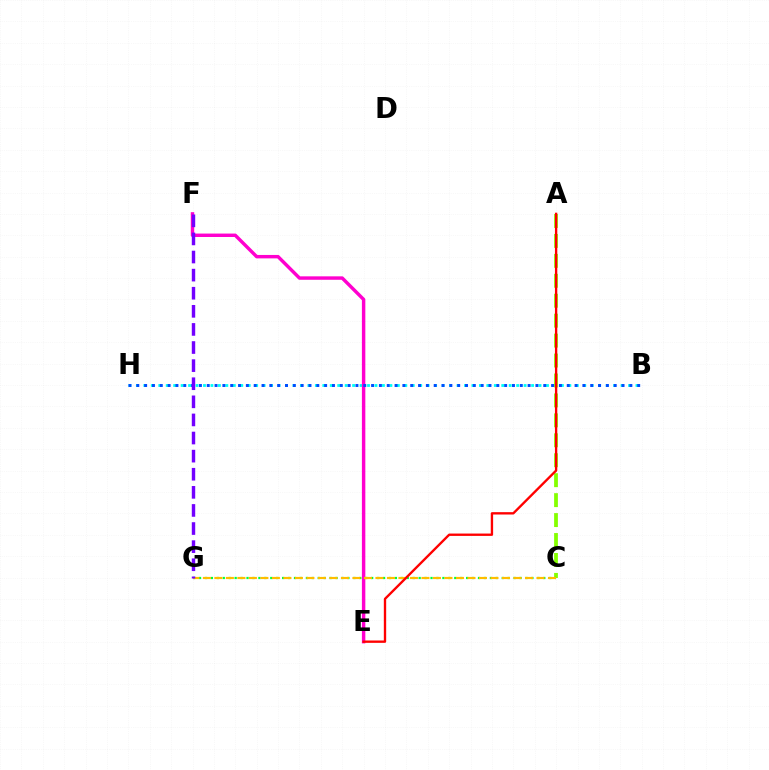{('B', 'H'): [{'color': '#00fff6', 'line_style': 'dotted', 'thickness': 2.03}, {'color': '#004bff', 'line_style': 'dotted', 'thickness': 2.13}], ('A', 'C'): [{'color': '#84ff00', 'line_style': 'dashed', 'thickness': 2.71}], ('E', 'F'): [{'color': '#ff00cf', 'line_style': 'solid', 'thickness': 2.47}], ('C', 'G'): [{'color': '#00ff39', 'line_style': 'dotted', 'thickness': 1.61}, {'color': '#ffbd00', 'line_style': 'dashed', 'thickness': 1.56}], ('A', 'E'): [{'color': '#ff0000', 'line_style': 'solid', 'thickness': 1.69}], ('F', 'G'): [{'color': '#7200ff', 'line_style': 'dashed', 'thickness': 2.46}]}